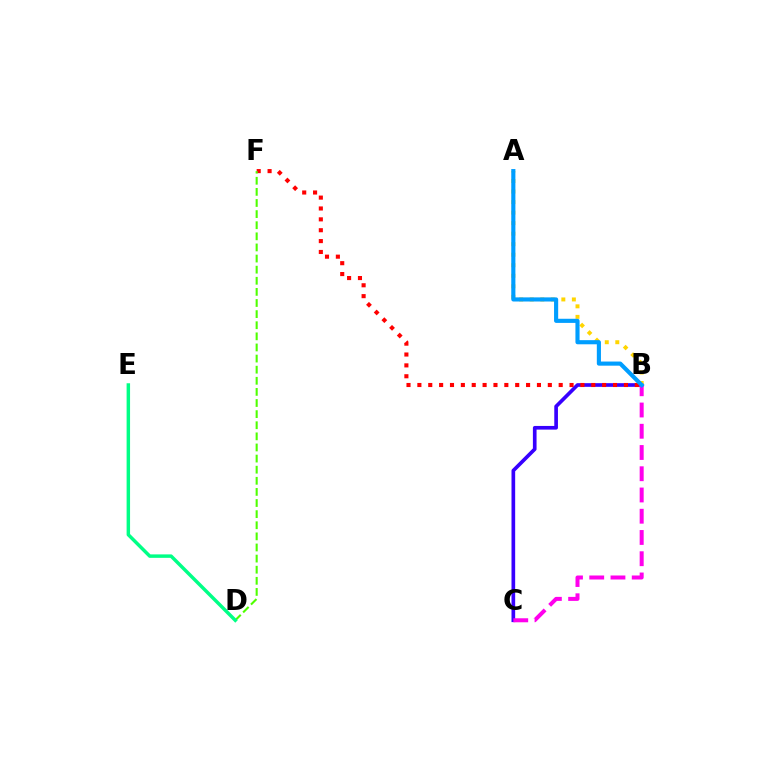{('B', 'C'): [{'color': '#3700ff', 'line_style': 'solid', 'thickness': 2.64}, {'color': '#ff00ed', 'line_style': 'dashed', 'thickness': 2.89}], ('B', 'F'): [{'color': '#ff0000', 'line_style': 'dotted', 'thickness': 2.95}], ('D', 'F'): [{'color': '#4fff00', 'line_style': 'dashed', 'thickness': 1.51}], ('A', 'B'): [{'color': '#ffd500', 'line_style': 'dotted', 'thickness': 2.86}, {'color': '#009eff', 'line_style': 'solid', 'thickness': 2.97}], ('D', 'E'): [{'color': '#00ff86', 'line_style': 'solid', 'thickness': 2.49}]}